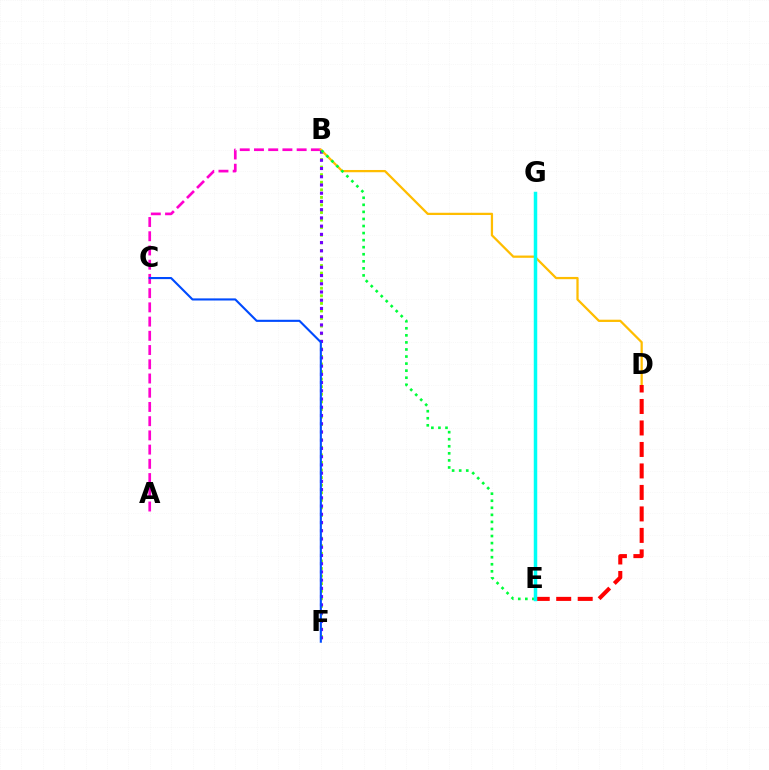{('B', 'F'): [{'color': '#84ff00', 'line_style': 'dotted', 'thickness': 2.06}, {'color': '#7200ff', 'line_style': 'dotted', 'thickness': 2.24}], ('A', 'B'): [{'color': '#ff00cf', 'line_style': 'dashed', 'thickness': 1.93}], ('B', 'D'): [{'color': '#ffbd00', 'line_style': 'solid', 'thickness': 1.62}], ('B', 'E'): [{'color': '#00ff39', 'line_style': 'dotted', 'thickness': 1.92}], ('D', 'E'): [{'color': '#ff0000', 'line_style': 'dashed', 'thickness': 2.92}], ('E', 'G'): [{'color': '#00fff6', 'line_style': 'solid', 'thickness': 2.51}], ('C', 'F'): [{'color': '#004bff', 'line_style': 'solid', 'thickness': 1.52}]}